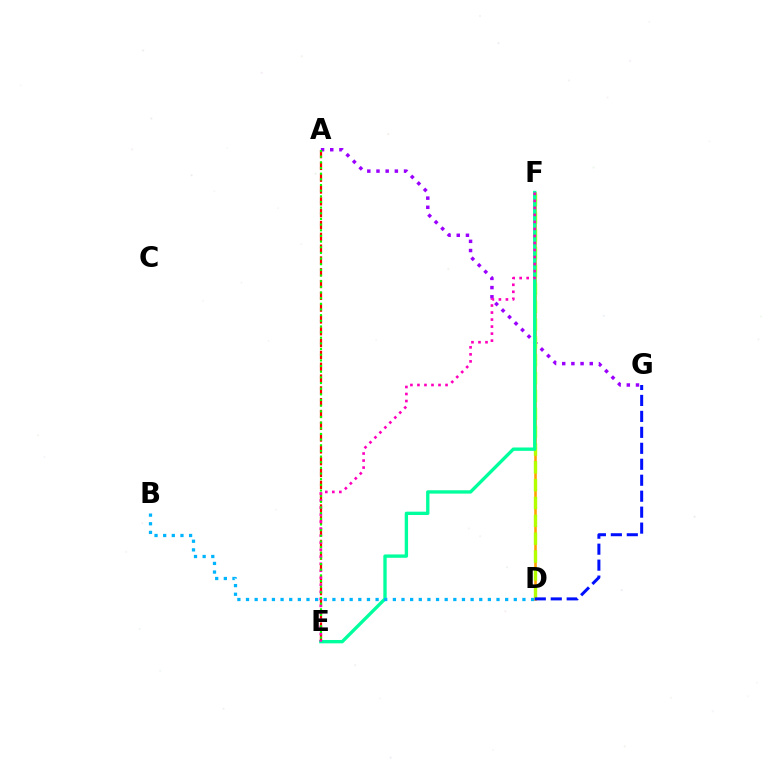{('D', 'F'): [{'color': '#ffa500', 'line_style': 'solid', 'thickness': 1.87}, {'color': '#b3ff00', 'line_style': 'dashed', 'thickness': 2.42}], ('A', 'G'): [{'color': '#9b00ff', 'line_style': 'dotted', 'thickness': 2.5}], ('A', 'E'): [{'color': '#ff0000', 'line_style': 'dashed', 'thickness': 1.6}, {'color': '#08ff00', 'line_style': 'dotted', 'thickness': 1.54}], ('E', 'F'): [{'color': '#00ff9d', 'line_style': 'solid', 'thickness': 2.41}, {'color': '#ff00bd', 'line_style': 'dotted', 'thickness': 1.91}], ('D', 'G'): [{'color': '#0010ff', 'line_style': 'dashed', 'thickness': 2.17}], ('B', 'D'): [{'color': '#00b5ff', 'line_style': 'dotted', 'thickness': 2.35}]}